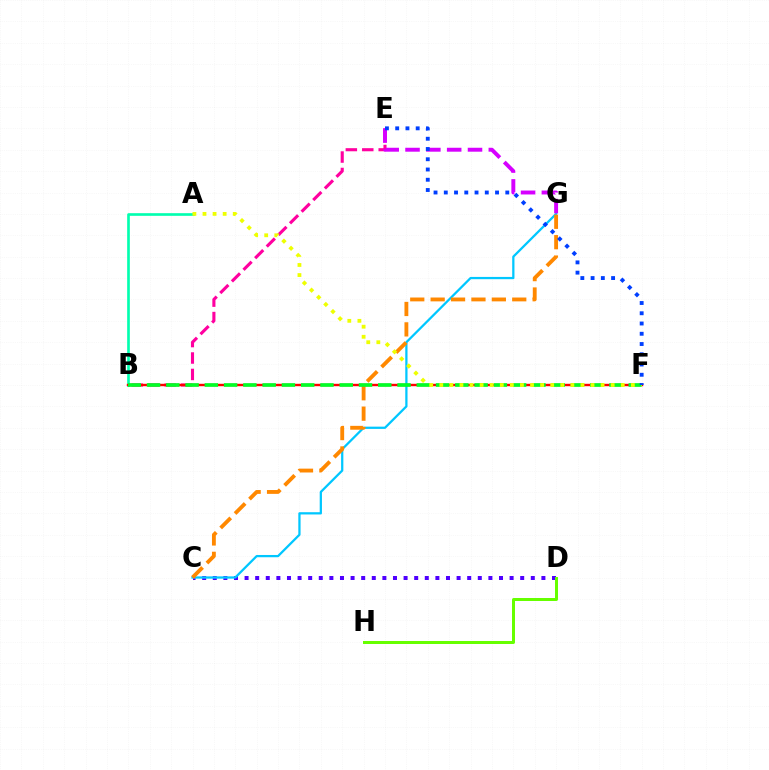{('C', 'D'): [{'color': '#4f00ff', 'line_style': 'dotted', 'thickness': 2.88}], ('C', 'G'): [{'color': '#00c7ff', 'line_style': 'solid', 'thickness': 1.63}, {'color': '#ff8800', 'line_style': 'dashed', 'thickness': 2.77}], ('D', 'H'): [{'color': '#66ff00', 'line_style': 'solid', 'thickness': 2.15}], ('A', 'B'): [{'color': '#00ffaf', 'line_style': 'solid', 'thickness': 1.91}], ('B', 'E'): [{'color': '#ff00a0', 'line_style': 'dashed', 'thickness': 2.23}], ('B', 'F'): [{'color': '#ff0000', 'line_style': 'solid', 'thickness': 1.74}, {'color': '#00ff27', 'line_style': 'dashed', 'thickness': 2.62}], ('E', 'G'): [{'color': '#d600ff', 'line_style': 'dashed', 'thickness': 2.83}], ('A', 'F'): [{'color': '#eeff00', 'line_style': 'dotted', 'thickness': 2.74}], ('E', 'F'): [{'color': '#003fff', 'line_style': 'dotted', 'thickness': 2.79}]}